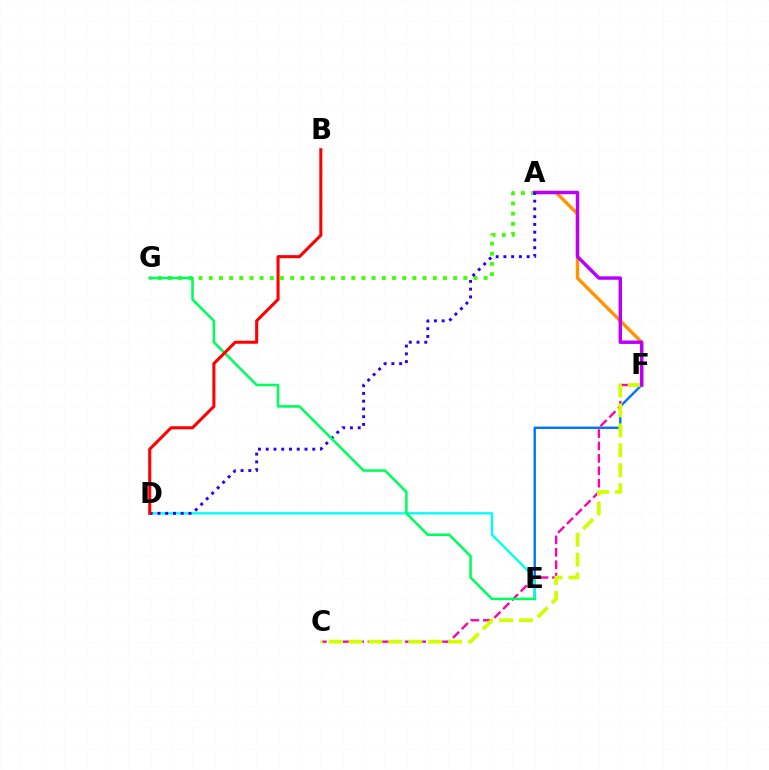{('E', 'F'): [{'color': '#0074ff', 'line_style': 'solid', 'thickness': 1.73}], ('A', 'F'): [{'color': '#ff9400', 'line_style': 'solid', 'thickness': 2.44}, {'color': '#b900ff', 'line_style': 'solid', 'thickness': 2.48}], ('C', 'F'): [{'color': '#ff00ac', 'line_style': 'dashed', 'thickness': 1.69}, {'color': '#d1ff00', 'line_style': 'dashed', 'thickness': 2.71}], ('A', 'G'): [{'color': '#3dff00', 'line_style': 'dotted', 'thickness': 2.77}], ('D', 'E'): [{'color': '#00fff6', 'line_style': 'solid', 'thickness': 1.72}], ('A', 'D'): [{'color': '#2500ff', 'line_style': 'dotted', 'thickness': 2.11}], ('E', 'G'): [{'color': '#00ff5c', 'line_style': 'solid', 'thickness': 1.85}], ('B', 'D'): [{'color': '#ff0000', 'line_style': 'solid', 'thickness': 2.2}]}